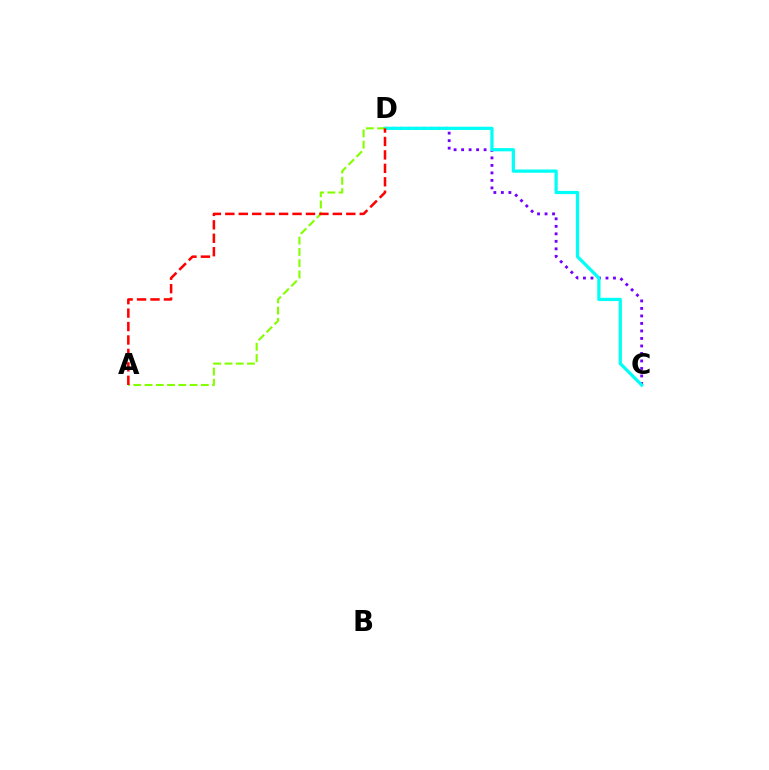{('C', 'D'): [{'color': '#7200ff', 'line_style': 'dotted', 'thickness': 2.04}, {'color': '#00fff6', 'line_style': 'solid', 'thickness': 2.33}], ('A', 'D'): [{'color': '#84ff00', 'line_style': 'dashed', 'thickness': 1.53}, {'color': '#ff0000', 'line_style': 'dashed', 'thickness': 1.83}]}